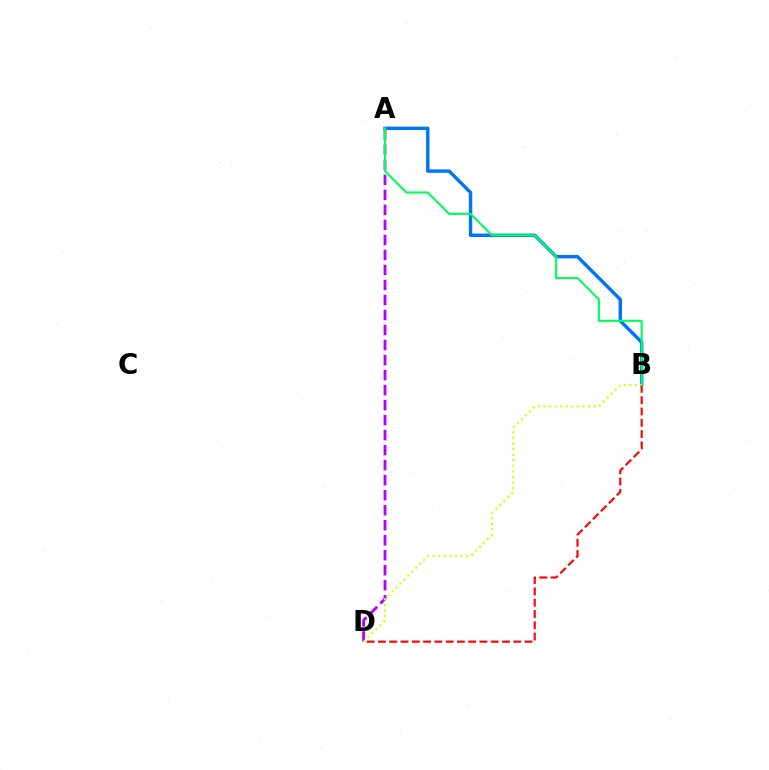{('A', 'D'): [{'color': '#b900ff', 'line_style': 'dashed', 'thickness': 2.04}], ('A', 'B'): [{'color': '#0074ff', 'line_style': 'solid', 'thickness': 2.45}, {'color': '#00ff5c', 'line_style': 'solid', 'thickness': 1.53}], ('B', 'D'): [{'color': '#ff0000', 'line_style': 'dashed', 'thickness': 1.53}, {'color': '#d1ff00', 'line_style': 'dotted', 'thickness': 1.51}]}